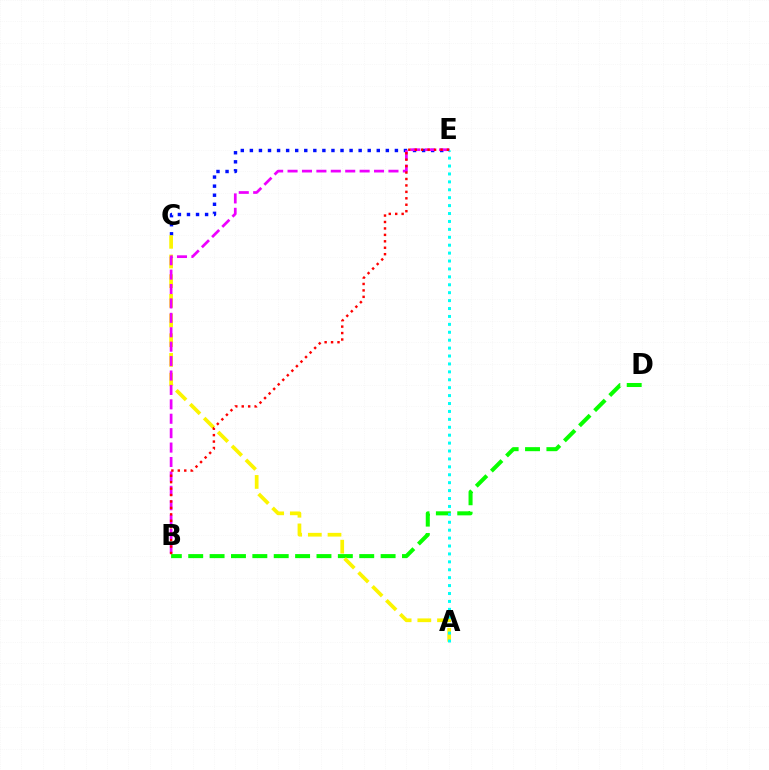{('B', 'D'): [{'color': '#08ff00', 'line_style': 'dashed', 'thickness': 2.9}], ('C', 'E'): [{'color': '#0010ff', 'line_style': 'dotted', 'thickness': 2.46}], ('A', 'C'): [{'color': '#fcf500', 'line_style': 'dashed', 'thickness': 2.67}], ('A', 'E'): [{'color': '#00fff6', 'line_style': 'dotted', 'thickness': 2.15}], ('B', 'E'): [{'color': '#ee00ff', 'line_style': 'dashed', 'thickness': 1.96}, {'color': '#ff0000', 'line_style': 'dotted', 'thickness': 1.75}]}